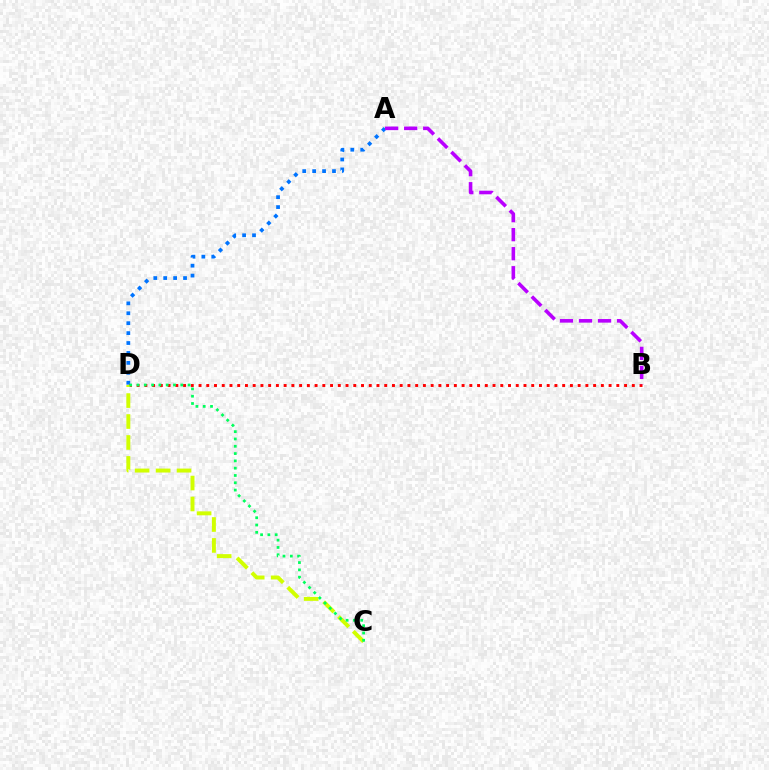{('A', 'D'): [{'color': '#0074ff', 'line_style': 'dotted', 'thickness': 2.7}], ('B', 'D'): [{'color': '#ff0000', 'line_style': 'dotted', 'thickness': 2.1}], ('C', 'D'): [{'color': '#d1ff00', 'line_style': 'dashed', 'thickness': 2.85}, {'color': '#00ff5c', 'line_style': 'dotted', 'thickness': 1.98}], ('A', 'B'): [{'color': '#b900ff', 'line_style': 'dashed', 'thickness': 2.59}]}